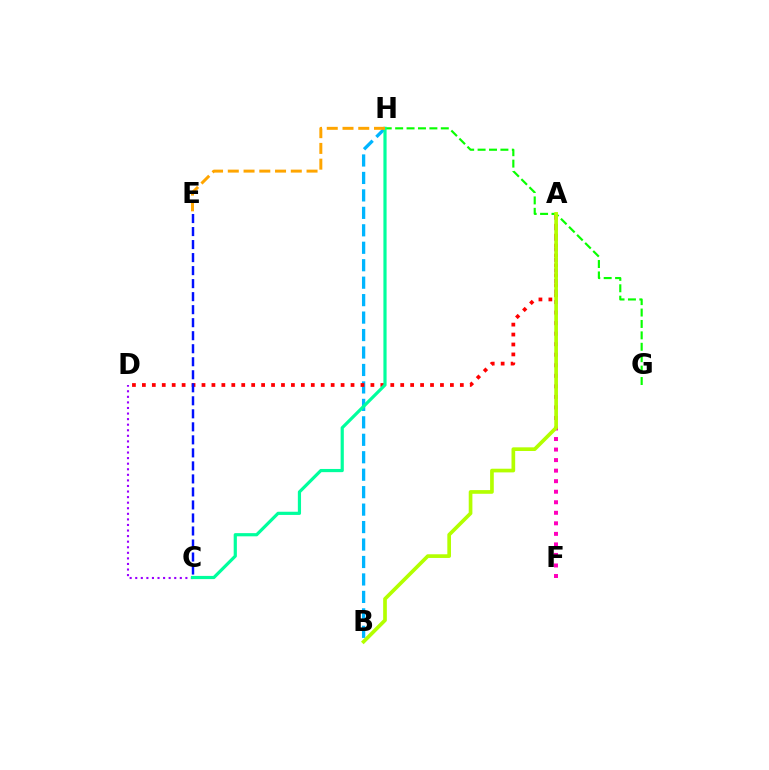{('C', 'D'): [{'color': '#9b00ff', 'line_style': 'dotted', 'thickness': 1.51}], ('B', 'H'): [{'color': '#00b5ff', 'line_style': 'dashed', 'thickness': 2.37}], ('A', 'D'): [{'color': '#ff0000', 'line_style': 'dotted', 'thickness': 2.7}], ('A', 'F'): [{'color': '#ff00bd', 'line_style': 'dotted', 'thickness': 2.86}], ('G', 'H'): [{'color': '#08ff00', 'line_style': 'dashed', 'thickness': 1.55}], ('A', 'B'): [{'color': '#b3ff00', 'line_style': 'solid', 'thickness': 2.65}], ('C', 'H'): [{'color': '#00ff9d', 'line_style': 'solid', 'thickness': 2.3}], ('E', 'H'): [{'color': '#ffa500', 'line_style': 'dashed', 'thickness': 2.14}], ('C', 'E'): [{'color': '#0010ff', 'line_style': 'dashed', 'thickness': 1.77}]}